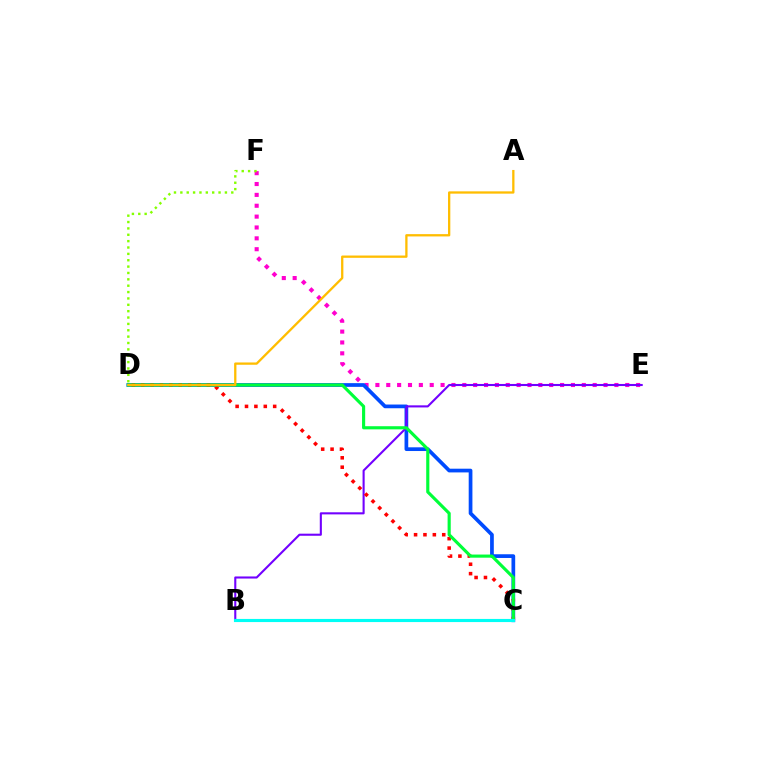{('E', 'F'): [{'color': '#ff00cf', 'line_style': 'dotted', 'thickness': 2.95}], ('D', 'F'): [{'color': '#84ff00', 'line_style': 'dotted', 'thickness': 1.73}], ('C', 'D'): [{'color': '#004bff', 'line_style': 'solid', 'thickness': 2.68}, {'color': '#ff0000', 'line_style': 'dotted', 'thickness': 2.55}, {'color': '#00ff39', 'line_style': 'solid', 'thickness': 2.26}], ('B', 'E'): [{'color': '#7200ff', 'line_style': 'solid', 'thickness': 1.51}], ('A', 'D'): [{'color': '#ffbd00', 'line_style': 'solid', 'thickness': 1.65}], ('B', 'C'): [{'color': '#00fff6', 'line_style': 'solid', 'thickness': 2.26}]}